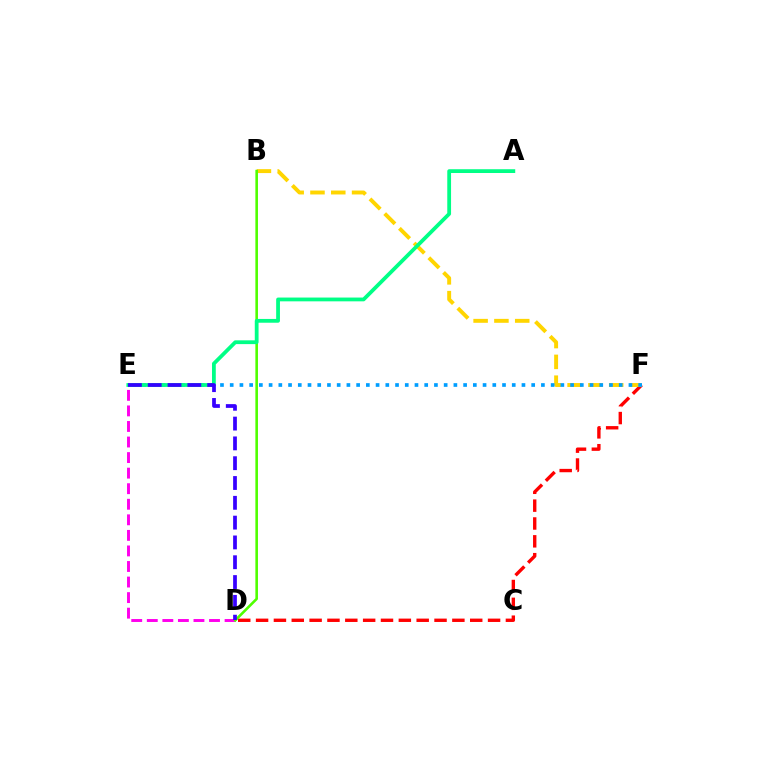{('D', 'F'): [{'color': '#ff0000', 'line_style': 'dashed', 'thickness': 2.42}], ('D', 'E'): [{'color': '#ff00ed', 'line_style': 'dashed', 'thickness': 2.11}, {'color': '#3700ff', 'line_style': 'dashed', 'thickness': 2.69}], ('B', 'F'): [{'color': '#ffd500', 'line_style': 'dashed', 'thickness': 2.83}], ('E', 'F'): [{'color': '#009eff', 'line_style': 'dotted', 'thickness': 2.64}], ('B', 'D'): [{'color': '#4fff00', 'line_style': 'solid', 'thickness': 1.87}], ('A', 'E'): [{'color': '#00ff86', 'line_style': 'solid', 'thickness': 2.73}]}